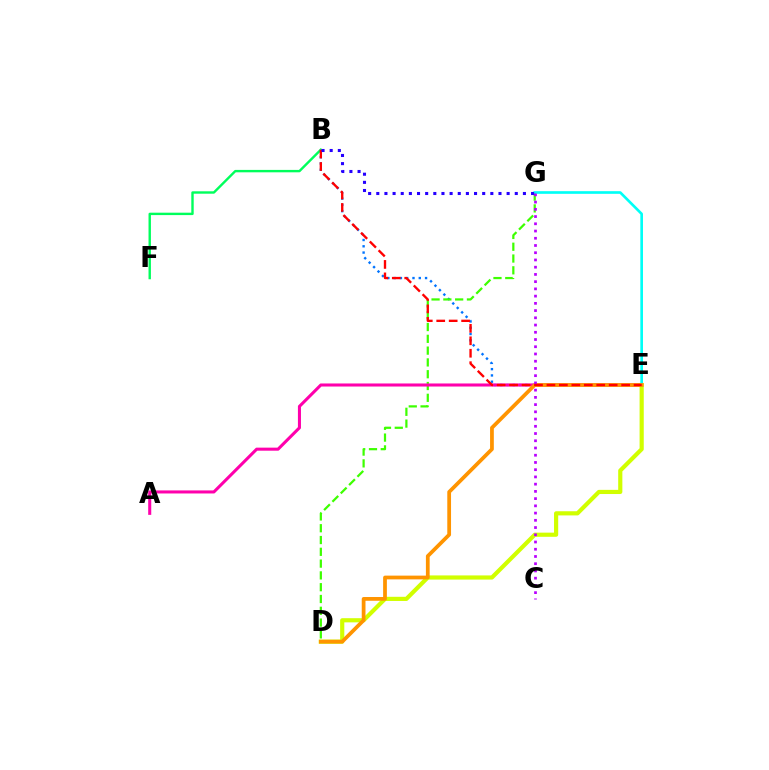{('B', 'E'): [{'color': '#0074ff', 'line_style': 'dotted', 'thickness': 1.71}, {'color': '#ff0000', 'line_style': 'dashed', 'thickness': 1.69}], ('B', 'F'): [{'color': '#00ff5c', 'line_style': 'solid', 'thickness': 1.73}], ('D', 'G'): [{'color': '#3dff00', 'line_style': 'dashed', 'thickness': 1.6}], ('A', 'E'): [{'color': '#ff00ac', 'line_style': 'solid', 'thickness': 2.2}], ('D', 'E'): [{'color': '#d1ff00', 'line_style': 'solid', 'thickness': 3.0}, {'color': '#ff9400', 'line_style': 'solid', 'thickness': 2.7}], ('E', 'G'): [{'color': '#00fff6', 'line_style': 'solid', 'thickness': 1.91}], ('C', 'G'): [{'color': '#b900ff', 'line_style': 'dotted', 'thickness': 1.96}], ('B', 'G'): [{'color': '#2500ff', 'line_style': 'dotted', 'thickness': 2.21}]}